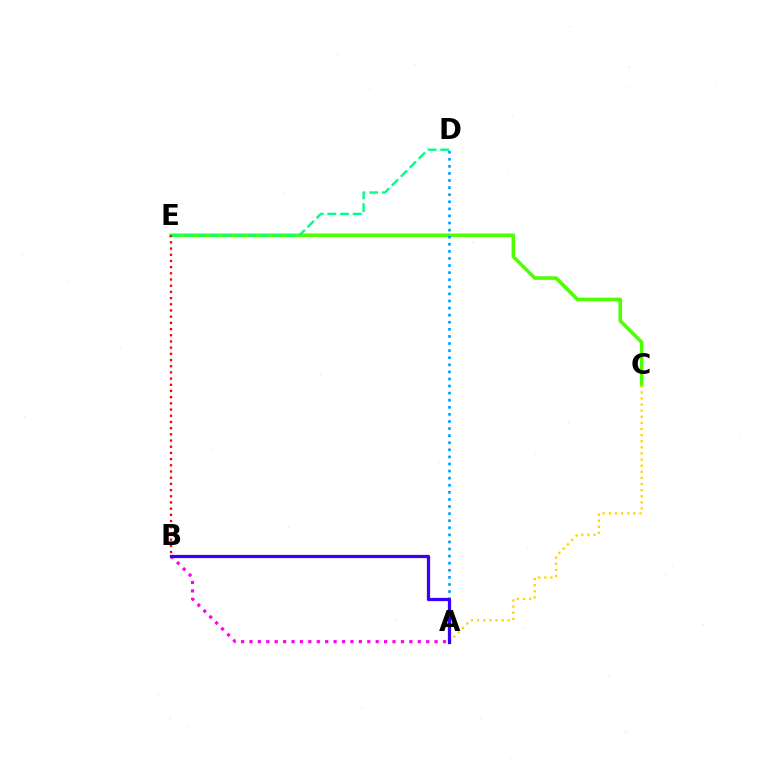{('C', 'E'): [{'color': '#4fff00', 'line_style': 'solid', 'thickness': 2.57}], ('B', 'E'): [{'color': '#ff0000', 'line_style': 'dotted', 'thickness': 1.68}], ('D', 'E'): [{'color': '#00ff86', 'line_style': 'dashed', 'thickness': 1.72}], ('A', 'C'): [{'color': '#ffd500', 'line_style': 'dotted', 'thickness': 1.66}], ('A', 'D'): [{'color': '#009eff', 'line_style': 'dotted', 'thickness': 1.93}], ('A', 'B'): [{'color': '#ff00ed', 'line_style': 'dotted', 'thickness': 2.29}, {'color': '#3700ff', 'line_style': 'solid', 'thickness': 2.33}]}